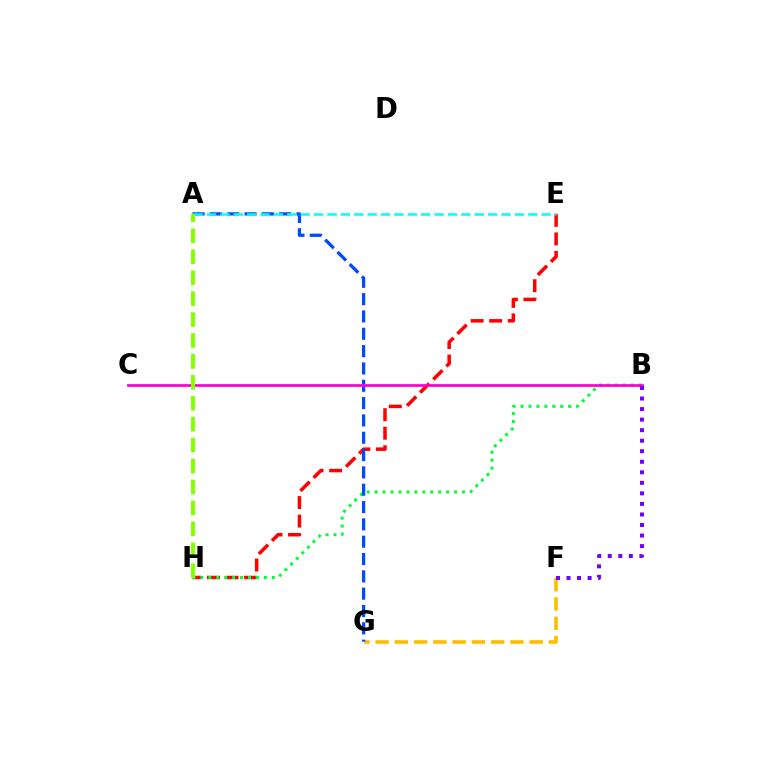{('E', 'H'): [{'color': '#ff0000', 'line_style': 'dashed', 'thickness': 2.52}], ('F', 'G'): [{'color': '#ffbd00', 'line_style': 'dashed', 'thickness': 2.62}], ('B', 'H'): [{'color': '#00ff39', 'line_style': 'dotted', 'thickness': 2.16}], ('A', 'G'): [{'color': '#004bff', 'line_style': 'dashed', 'thickness': 2.35}], ('B', 'C'): [{'color': '#ff00cf', 'line_style': 'solid', 'thickness': 1.96}], ('A', 'E'): [{'color': '#00fff6', 'line_style': 'dashed', 'thickness': 1.82}], ('A', 'H'): [{'color': '#84ff00', 'line_style': 'dashed', 'thickness': 2.84}], ('B', 'F'): [{'color': '#7200ff', 'line_style': 'dotted', 'thickness': 2.86}]}